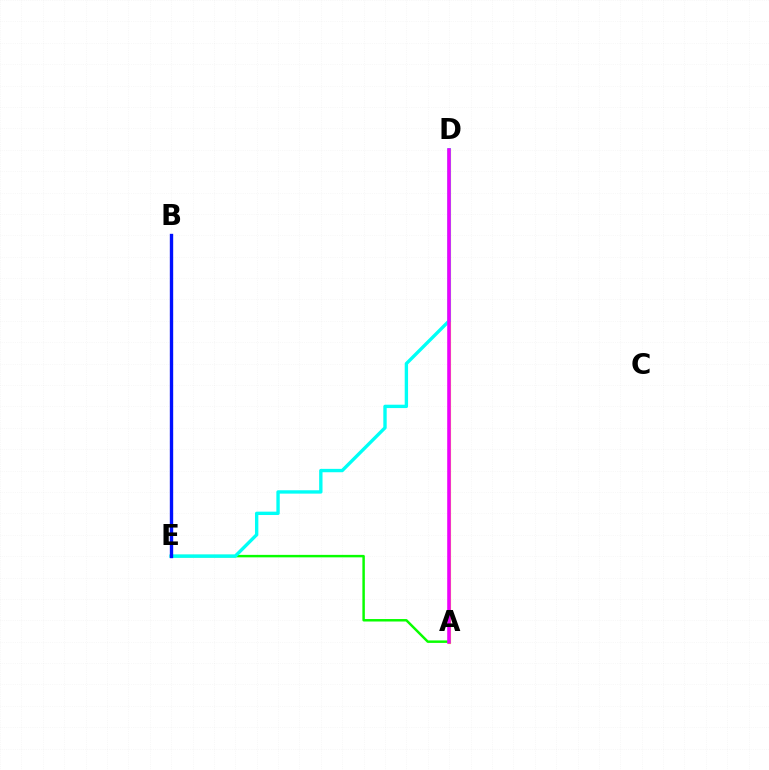{('A', 'D'): [{'color': '#fcf500', 'line_style': 'solid', 'thickness': 2.28}, {'color': '#ee00ff', 'line_style': 'solid', 'thickness': 2.57}], ('A', 'E'): [{'color': '#08ff00', 'line_style': 'solid', 'thickness': 1.77}], ('B', 'E'): [{'color': '#ff0000', 'line_style': 'dotted', 'thickness': 2.18}, {'color': '#0010ff', 'line_style': 'solid', 'thickness': 2.42}], ('D', 'E'): [{'color': '#00fff6', 'line_style': 'solid', 'thickness': 2.42}]}